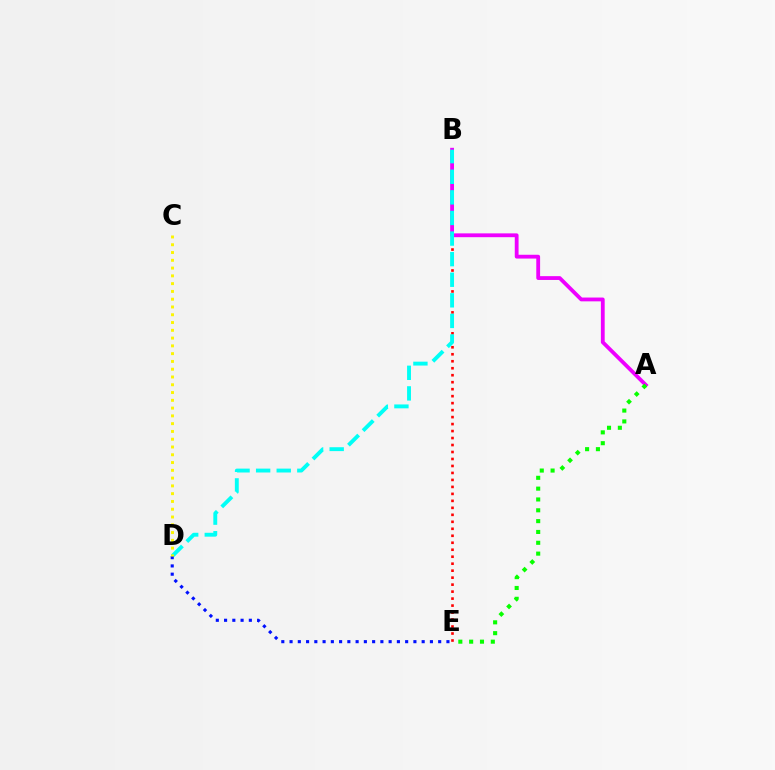{('B', 'E'): [{'color': '#ff0000', 'line_style': 'dotted', 'thickness': 1.9}], ('A', 'B'): [{'color': '#ee00ff', 'line_style': 'solid', 'thickness': 2.74}], ('B', 'D'): [{'color': '#00fff6', 'line_style': 'dashed', 'thickness': 2.8}], ('A', 'E'): [{'color': '#08ff00', 'line_style': 'dotted', 'thickness': 2.94}], ('D', 'E'): [{'color': '#0010ff', 'line_style': 'dotted', 'thickness': 2.24}], ('C', 'D'): [{'color': '#fcf500', 'line_style': 'dotted', 'thickness': 2.11}]}